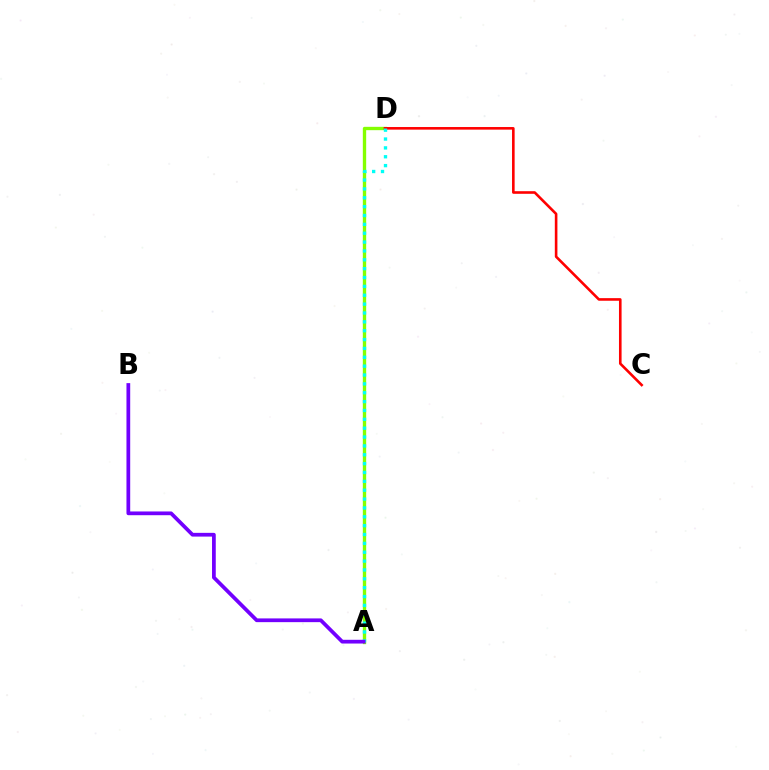{('A', 'D'): [{'color': '#84ff00', 'line_style': 'solid', 'thickness': 2.41}, {'color': '#00fff6', 'line_style': 'dotted', 'thickness': 2.41}], ('C', 'D'): [{'color': '#ff0000', 'line_style': 'solid', 'thickness': 1.88}], ('A', 'B'): [{'color': '#7200ff', 'line_style': 'solid', 'thickness': 2.69}]}